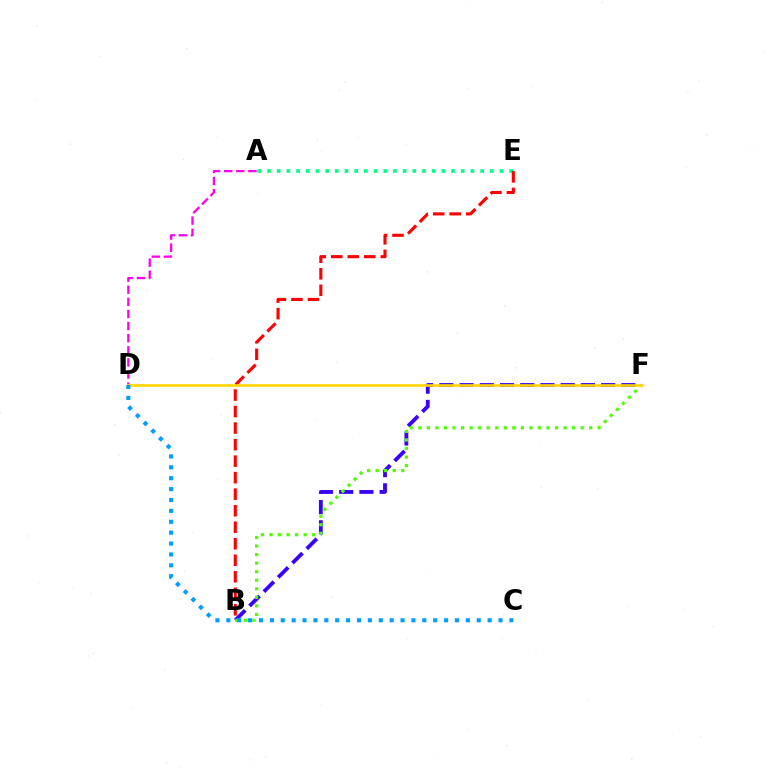{('B', 'F'): [{'color': '#3700ff', 'line_style': 'dashed', 'thickness': 2.75}, {'color': '#4fff00', 'line_style': 'dotted', 'thickness': 2.32}], ('A', 'D'): [{'color': '#ff00ed', 'line_style': 'dashed', 'thickness': 1.65}], ('A', 'E'): [{'color': '#00ff86', 'line_style': 'dotted', 'thickness': 2.63}], ('B', 'E'): [{'color': '#ff0000', 'line_style': 'dashed', 'thickness': 2.24}], ('D', 'F'): [{'color': '#ffd500', 'line_style': 'solid', 'thickness': 1.88}], ('C', 'D'): [{'color': '#009eff', 'line_style': 'dotted', 'thickness': 2.96}]}